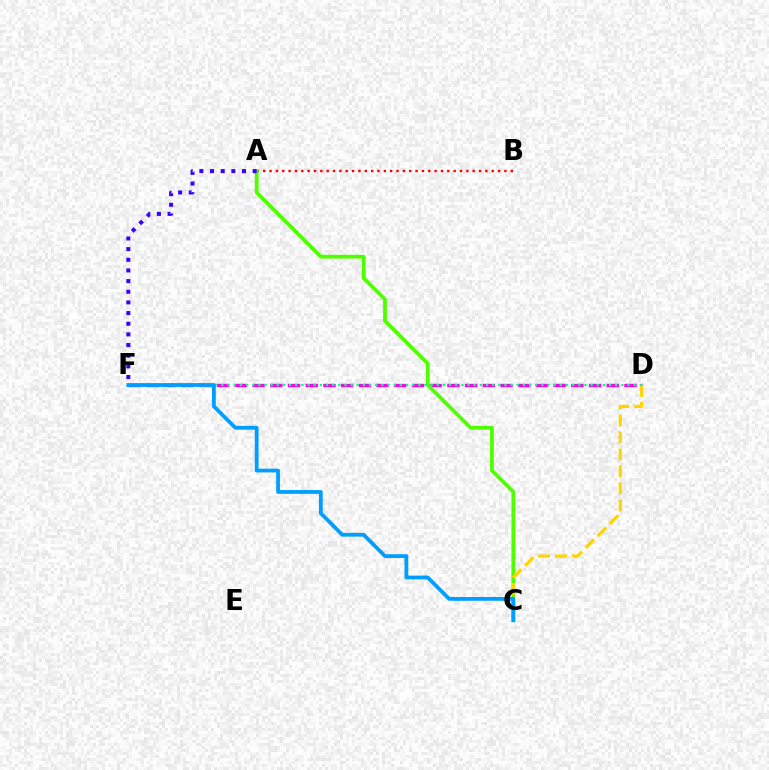{('D', 'F'): [{'color': '#ff00ed', 'line_style': 'dashed', 'thickness': 2.41}, {'color': '#00ff86', 'line_style': 'dotted', 'thickness': 1.67}], ('A', 'B'): [{'color': '#ff0000', 'line_style': 'dotted', 'thickness': 1.72}], ('A', 'C'): [{'color': '#4fff00', 'line_style': 'solid', 'thickness': 2.71}], ('C', 'D'): [{'color': '#ffd500', 'line_style': 'dashed', 'thickness': 2.31}], ('C', 'F'): [{'color': '#009eff', 'line_style': 'solid', 'thickness': 2.72}], ('A', 'F'): [{'color': '#3700ff', 'line_style': 'dotted', 'thickness': 2.9}]}